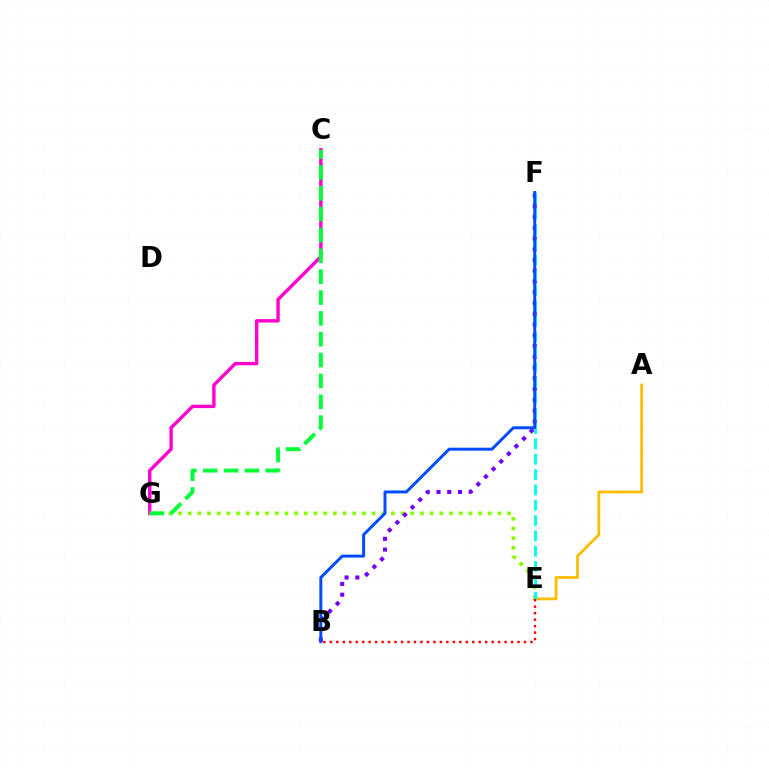{('C', 'G'): [{'color': '#ff00cf', 'line_style': 'solid', 'thickness': 2.44}, {'color': '#00ff39', 'line_style': 'dashed', 'thickness': 2.83}], ('E', 'G'): [{'color': '#84ff00', 'line_style': 'dotted', 'thickness': 2.63}], ('B', 'F'): [{'color': '#7200ff', 'line_style': 'dotted', 'thickness': 2.92}, {'color': '#004bff', 'line_style': 'solid', 'thickness': 2.13}], ('A', 'E'): [{'color': '#ffbd00', 'line_style': 'solid', 'thickness': 2.01}], ('E', 'F'): [{'color': '#00fff6', 'line_style': 'dashed', 'thickness': 2.08}], ('B', 'E'): [{'color': '#ff0000', 'line_style': 'dotted', 'thickness': 1.76}]}